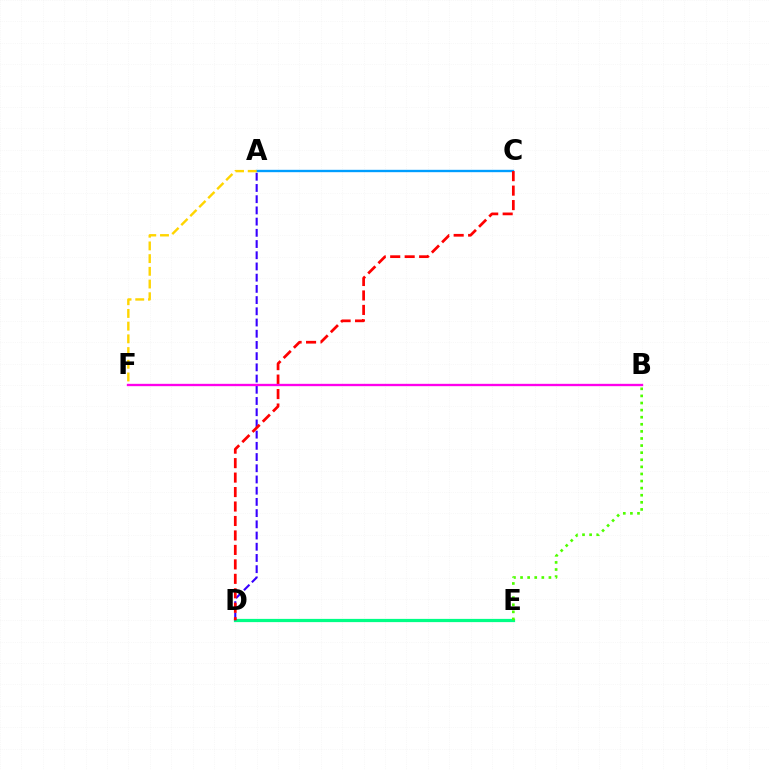{('D', 'E'): [{'color': '#00ff86', 'line_style': 'solid', 'thickness': 2.32}], ('A', 'C'): [{'color': '#009eff', 'line_style': 'solid', 'thickness': 1.7}], ('A', 'D'): [{'color': '#3700ff', 'line_style': 'dashed', 'thickness': 1.52}], ('C', 'D'): [{'color': '#ff0000', 'line_style': 'dashed', 'thickness': 1.96}], ('B', 'E'): [{'color': '#4fff00', 'line_style': 'dotted', 'thickness': 1.93}], ('A', 'F'): [{'color': '#ffd500', 'line_style': 'dashed', 'thickness': 1.73}], ('B', 'F'): [{'color': '#ff00ed', 'line_style': 'solid', 'thickness': 1.69}]}